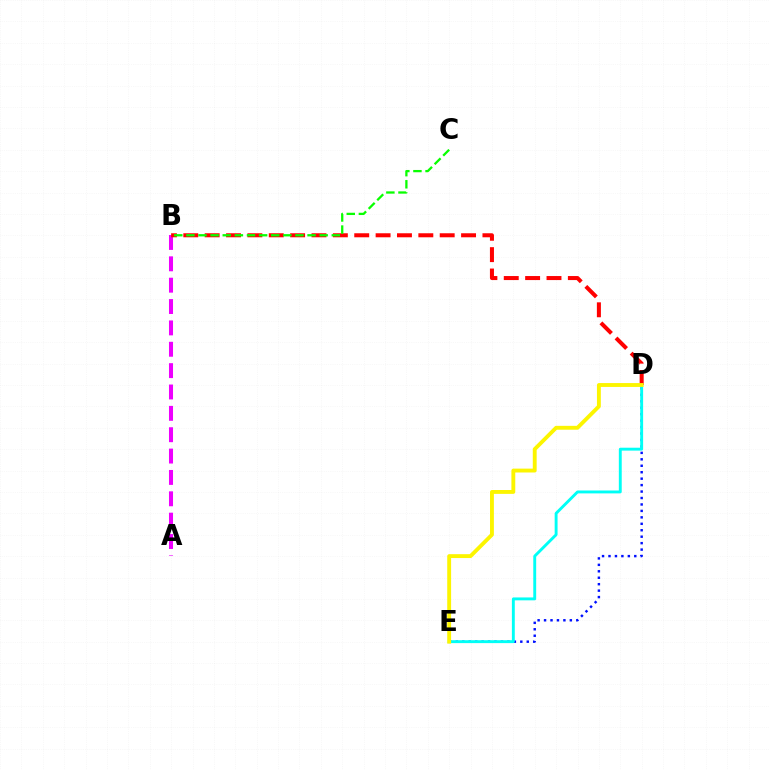{('D', 'E'): [{'color': '#0010ff', 'line_style': 'dotted', 'thickness': 1.75}, {'color': '#00fff6', 'line_style': 'solid', 'thickness': 2.08}, {'color': '#fcf500', 'line_style': 'solid', 'thickness': 2.79}], ('A', 'B'): [{'color': '#ee00ff', 'line_style': 'dashed', 'thickness': 2.9}], ('B', 'D'): [{'color': '#ff0000', 'line_style': 'dashed', 'thickness': 2.9}], ('B', 'C'): [{'color': '#08ff00', 'line_style': 'dashed', 'thickness': 1.65}]}